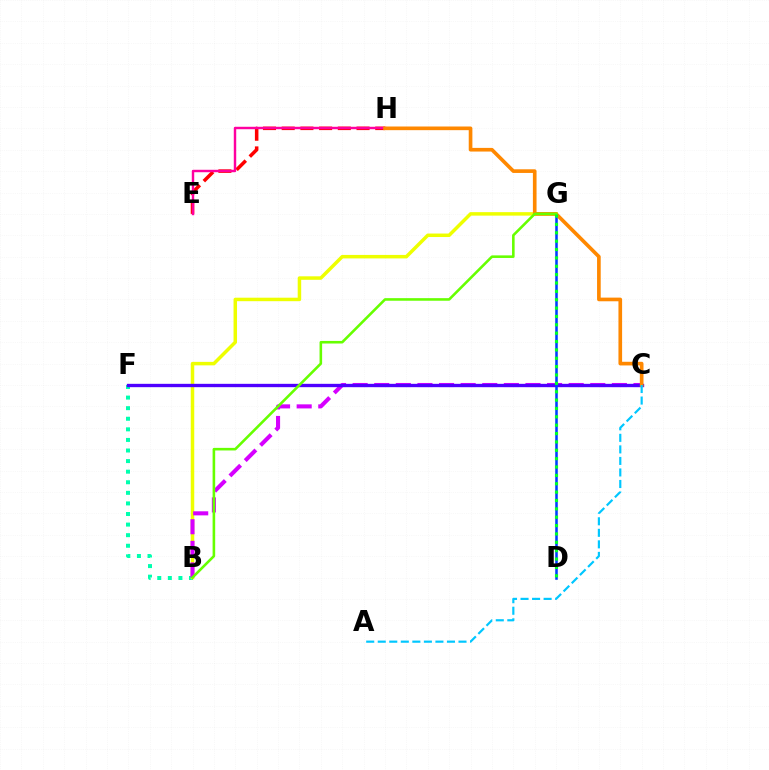{('B', 'F'): [{'color': '#00ffaf', 'line_style': 'dotted', 'thickness': 2.88}], ('B', 'G'): [{'color': '#eeff00', 'line_style': 'solid', 'thickness': 2.51}, {'color': '#66ff00', 'line_style': 'solid', 'thickness': 1.86}], ('B', 'C'): [{'color': '#d600ff', 'line_style': 'dashed', 'thickness': 2.94}], ('C', 'F'): [{'color': '#4f00ff', 'line_style': 'solid', 'thickness': 2.41}], ('E', 'H'): [{'color': '#ff0000', 'line_style': 'dashed', 'thickness': 2.54}, {'color': '#ff00a0', 'line_style': 'solid', 'thickness': 1.76}], ('D', 'G'): [{'color': '#003fff', 'line_style': 'solid', 'thickness': 1.85}, {'color': '#00ff27', 'line_style': 'dotted', 'thickness': 2.27}], ('C', 'H'): [{'color': '#ff8800', 'line_style': 'solid', 'thickness': 2.63}], ('A', 'C'): [{'color': '#00c7ff', 'line_style': 'dashed', 'thickness': 1.57}]}